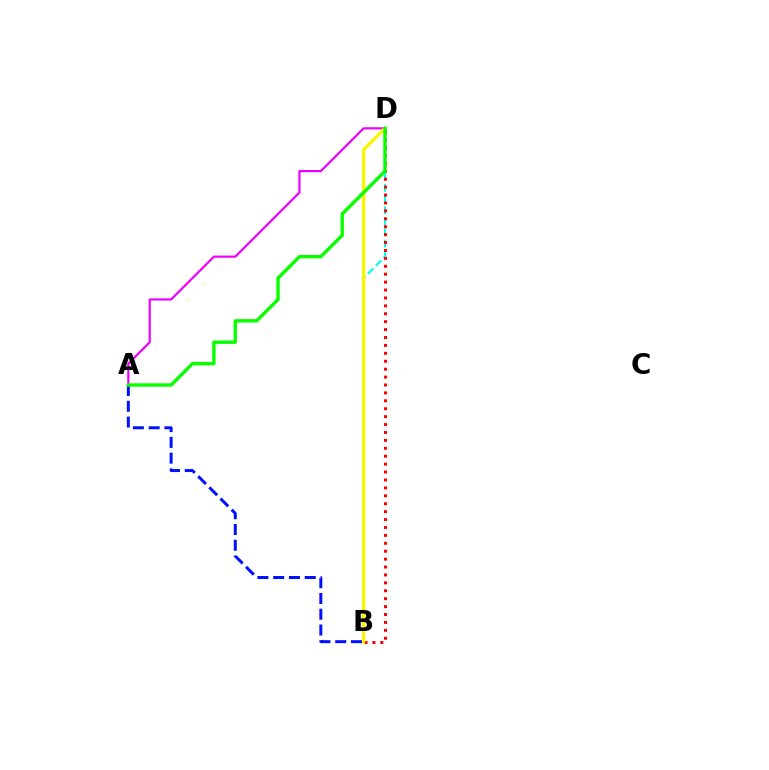{('B', 'D'): [{'color': '#00fff6', 'line_style': 'dashed', 'thickness': 1.51}, {'color': '#ff0000', 'line_style': 'dotted', 'thickness': 2.15}, {'color': '#fcf500', 'line_style': 'solid', 'thickness': 2.37}], ('A', 'B'): [{'color': '#0010ff', 'line_style': 'dashed', 'thickness': 2.14}], ('A', 'D'): [{'color': '#ee00ff', 'line_style': 'solid', 'thickness': 1.58}, {'color': '#08ff00', 'line_style': 'solid', 'thickness': 2.44}]}